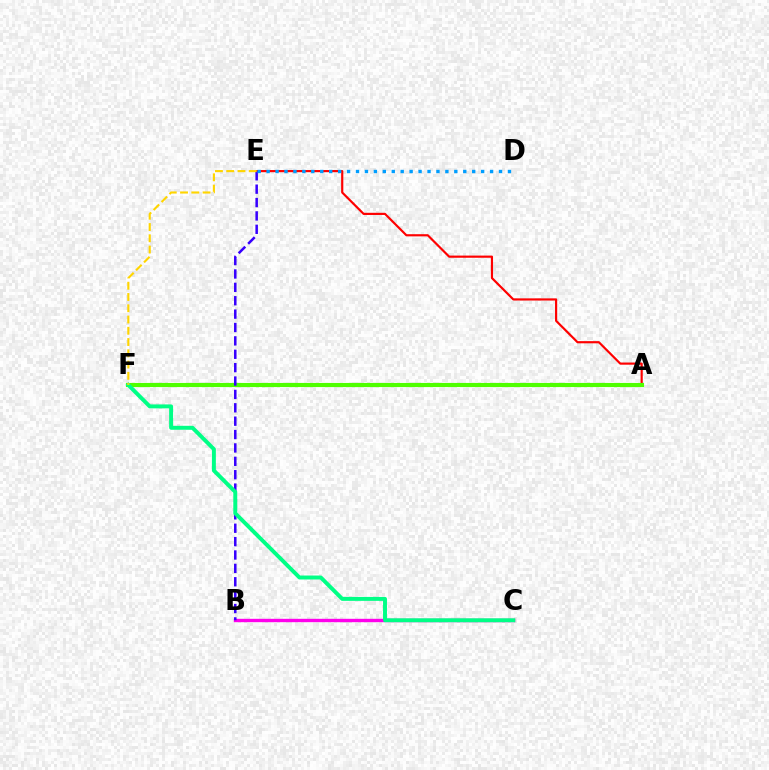{('A', 'E'): [{'color': '#ff0000', 'line_style': 'solid', 'thickness': 1.56}], ('B', 'C'): [{'color': '#ff00ed', 'line_style': 'solid', 'thickness': 2.44}], ('A', 'F'): [{'color': '#4fff00', 'line_style': 'solid', 'thickness': 2.97}], ('B', 'E'): [{'color': '#3700ff', 'line_style': 'dashed', 'thickness': 1.82}], ('D', 'E'): [{'color': '#009eff', 'line_style': 'dotted', 'thickness': 2.43}], ('C', 'F'): [{'color': '#00ff86', 'line_style': 'solid', 'thickness': 2.84}], ('E', 'F'): [{'color': '#ffd500', 'line_style': 'dashed', 'thickness': 1.53}]}